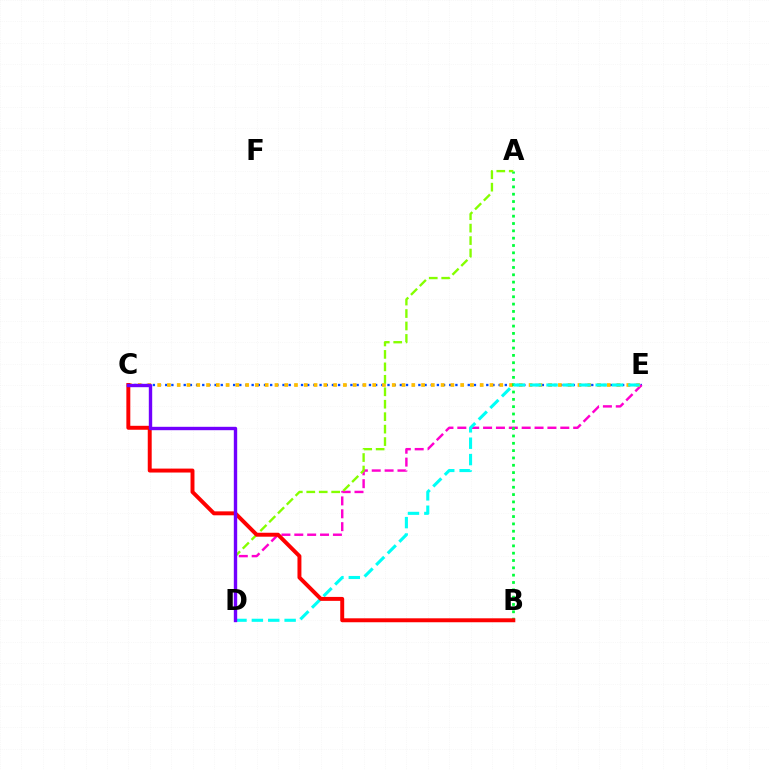{('C', 'E'): [{'color': '#004bff', 'line_style': 'dotted', 'thickness': 1.68}, {'color': '#ffbd00', 'line_style': 'dotted', 'thickness': 2.66}], ('D', 'E'): [{'color': '#ff00cf', 'line_style': 'dashed', 'thickness': 1.75}, {'color': '#00fff6', 'line_style': 'dashed', 'thickness': 2.23}], ('A', 'B'): [{'color': '#00ff39', 'line_style': 'dotted', 'thickness': 1.99}], ('A', 'D'): [{'color': '#84ff00', 'line_style': 'dashed', 'thickness': 1.69}], ('B', 'C'): [{'color': '#ff0000', 'line_style': 'solid', 'thickness': 2.84}], ('C', 'D'): [{'color': '#7200ff', 'line_style': 'solid', 'thickness': 2.44}]}